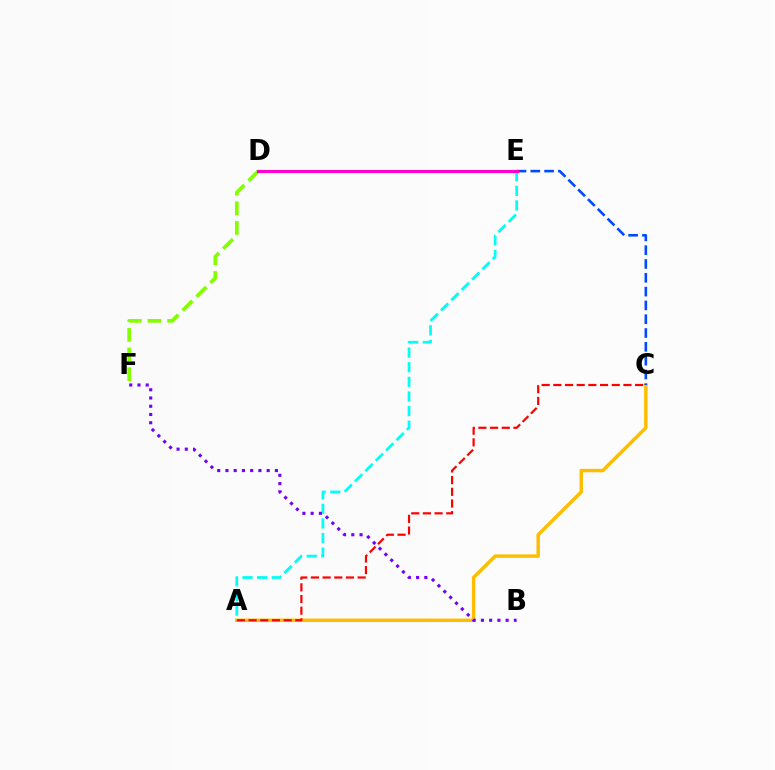{('D', 'E'): [{'color': '#00ff39', 'line_style': 'dashed', 'thickness': 1.83}, {'color': '#ff00cf', 'line_style': 'solid', 'thickness': 2.25}], ('A', 'E'): [{'color': '#00fff6', 'line_style': 'dashed', 'thickness': 1.99}], ('A', 'C'): [{'color': '#ffbd00', 'line_style': 'solid', 'thickness': 2.5}, {'color': '#ff0000', 'line_style': 'dashed', 'thickness': 1.59}], ('D', 'F'): [{'color': '#84ff00', 'line_style': 'dashed', 'thickness': 2.67}], ('C', 'E'): [{'color': '#004bff', 'line_style': 'dashed', 'thickness': 1.88}], ('B', 'F'): [{'color': '#7200ff', 'line_style': 'dotted', 'thickness': 2.24}]}